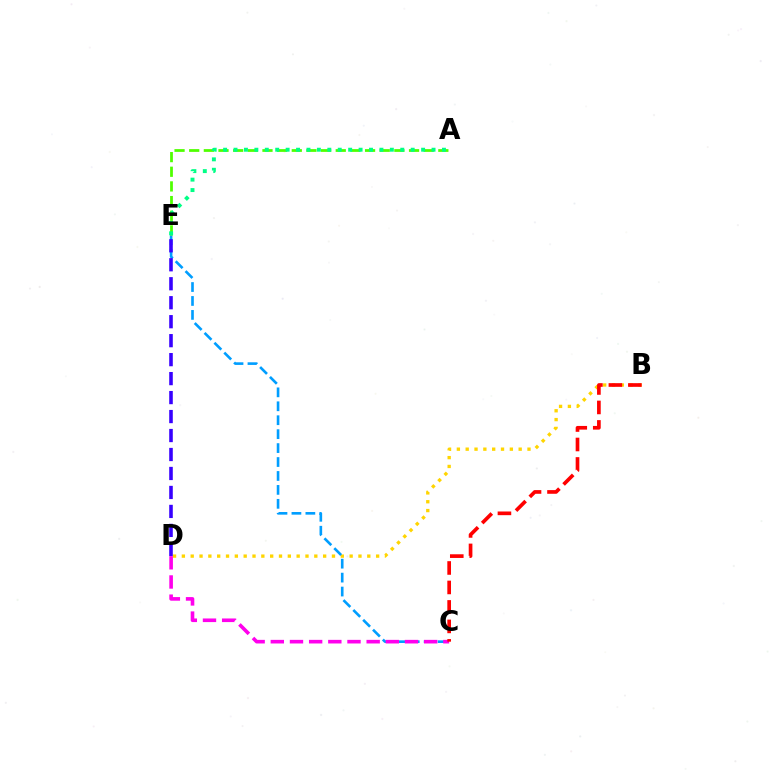{('B', 'D'): [{'color': '#ffd500', 'line_style': 'dotted', 'thickness': 2.4}], ('C', 'E'): [{'color': '#009eff', 'line_style': 'dashed', 'thickness': 1.89}], ('C', 'D'): [{'color': '#ff00ed', 'line_style': 'dashed', 'thickness': 2.6}], ('A', 'E'): [{'color': '#4fff00', 'line_style': 'dashed', 'thickness': 1.99}, {'color': '#00ff86', 'line_style': 'dotted', 'thickness': 2.83}], ('D', 'E'): [{'color': '#3700ff', 'line_style': 'dashed', 'thickness': 2.58}], ('B', 'C'): [{'color': '#ff0000', 'line_style': 'dashed', 'thickness': 2.65}]}